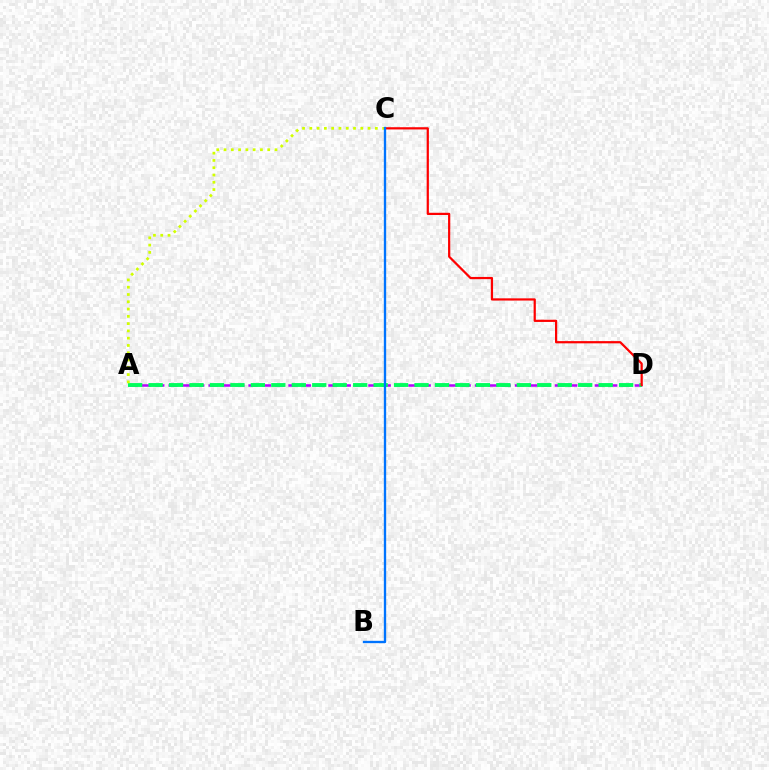{('A', 'D'): [{'color': '#b900ff', 'line_style': 'dashed', 'thickness': 1.81}, {'color': '#00ff5c', 'line_style': 'dashed', 'thickness': 2.78}], ('C', 'D'): [{'color': '#ff0000', 'line_style': 'solid', 'thickness': 1.6}], ('A', 'C'): [{'color': '#d1ff00', 'line_style': 'dotted', 'thickness': 1.98}], ('B', 'C'): [{'color': '#0074ff', 'line_style': 'solid', 'thickness': 1.68}]}